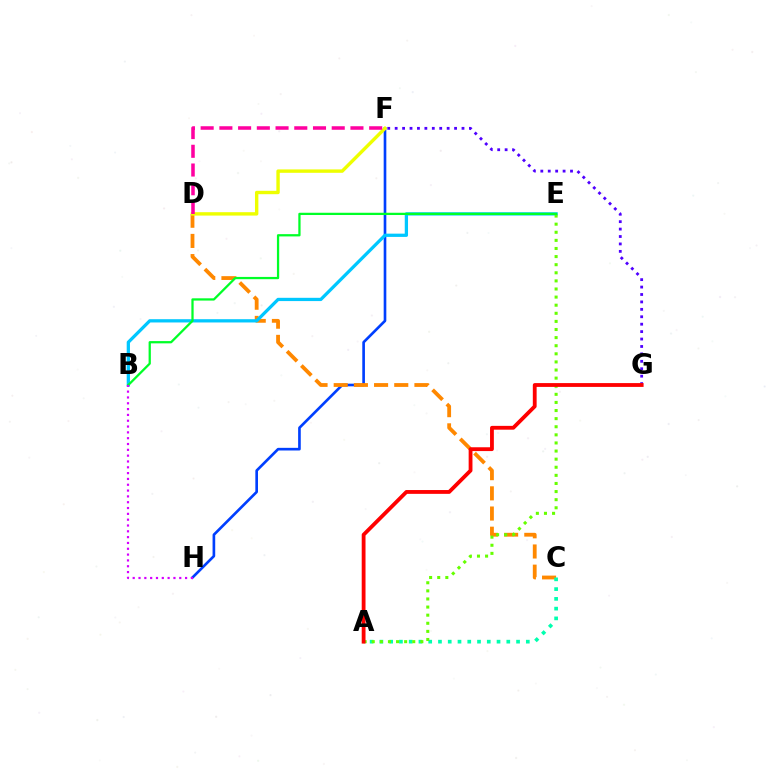{('F', 'H'): [{'color': '#003fff', 'line_style': 'solid', 'thickness': 1.91}], ('C', 'D'): [{'color': '#ff8800', 'line_style': 'dashed', 'thickness': 2.74}], ('B', 'E'): [{'color': '#00c7ff', 'line_style': 'solid', 'thickness': 2.35}, {'color': '#00ff27', 'line_style': 'solid', 'thickness': 1.63}], ('D', 'F'): [{'color': '#eeff00', 'line_style': 'solid', 'thickness': 2.44}, {'color': '#ff00a0', 'line_style': 'dashed', 'thickness': 2.54}], ('F', 'G'): [{'color': '#4f00ff', 'line_style': 'dotted', 'thickness': 2.02}], ('A', 'C'): [{'color': '#00ffaf', 'line_style': 'dotted', 'thickness': 2.65}], ('A', 'E'): [{'color': '#66ff00', 'line_style': 'dotted', 'thickness': 2.2}], ('A', 'G'): [{'color': '#ff0000', 'line_style': 'solid', 'thickness': 2.74}], ('B', 'H'): [{'color': '#d600ff', 'line_style': 'dotted', 'thickness': 1.58}]}